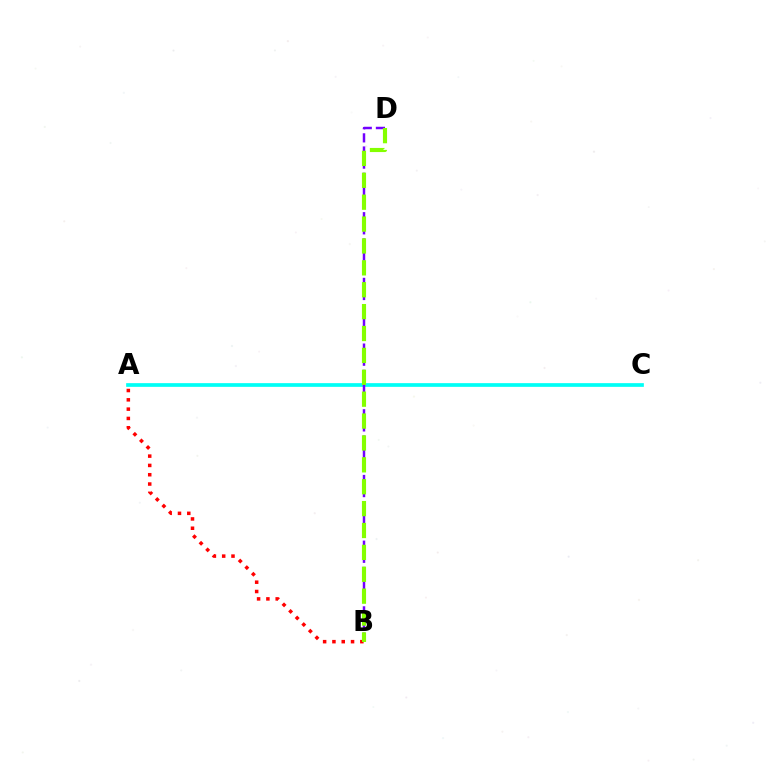{('A', 'C'): [{'color': '#00fff6', 'line_style': 'solid', 'thickness': 2.66}], ('A', 'B'): [{'color': '#ff0000', 'line_style': 'dotted', 'thickness': 2.53}], ('B', 'D'): [{'color': '#7200ff', 'line_style': 'dashed', 'thickness': 1.78}, {'color': '#84ff00', 'line_style': 'dashed', 'thickness': 2.97}]}